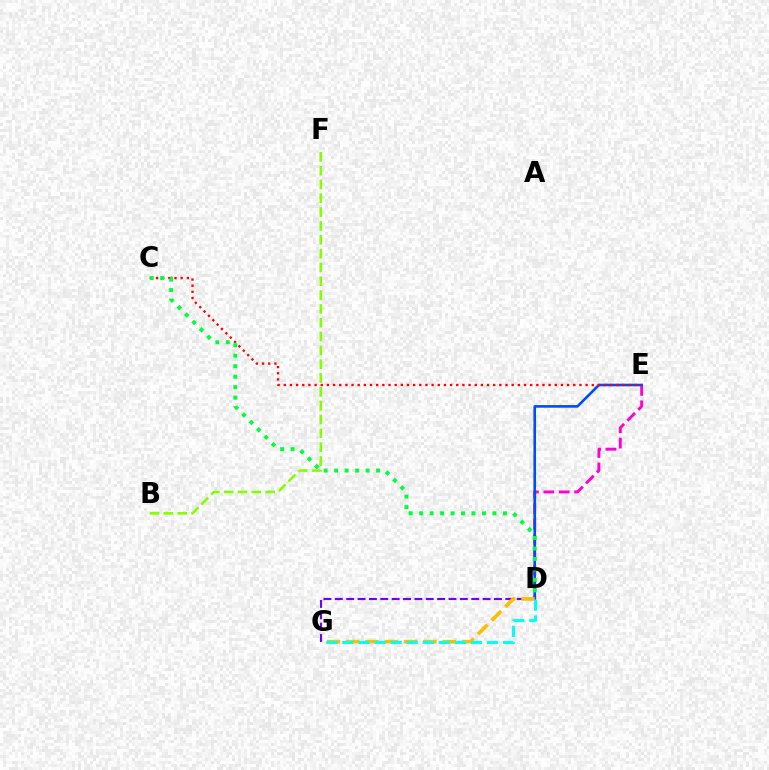{('D', 'E'): [{'color': '#ff00cf', 'line_style': 'dashed', 'thickness': 2.09}, {'color': '#004bff', 'line_style': 'solid', 'thickness': 1.88}], ('D', 'G'): [{'color': '#7200ff', 'line_style': 'dashed', 'thickness': 1.54}, {'color': '#ffbd00', 'line_style': 'dashed', 'thickness': 2.62}, {'color': '#00fff6', 'line_style': 'dashed', 'thickness': 2.18}], ('C', 'E'): [{'color': '#ff0000', 'line_style': 'dotted', 'thickness': 1.67}], ('B', 'F'): [{'color': '#84ff00', 'line_style': 'dashed', 'thickness': 1.88}], ('C', 'D'): [{'color': '#00ff39', 'line_style': 'dotted', 'thickness': 2.85}]}